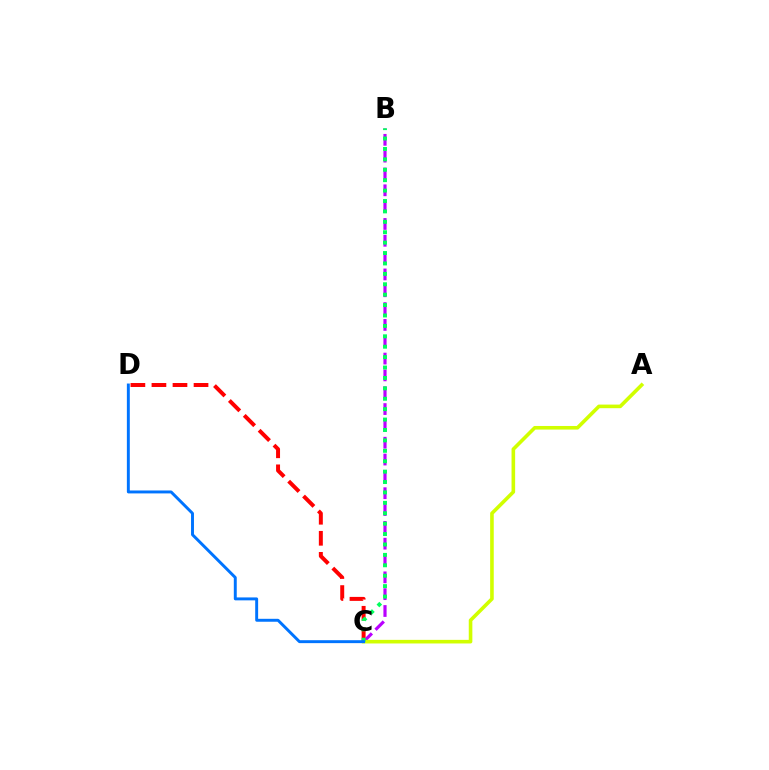{('C', 'D'): [{'color': '#ff0000', 'line_style': 'dashed', 'thickness': 2.86}, {'color': '#0074ff', 'line_style': 'solid', 'thickness': 2.11}], ('B', 'C'): [{'color': '#b900ff', 'line_style': 'dashed', 'thickness': 2.29}, {'color': '#00ff5c', 'line_style': 'dotted', 'thickness': 2.83}], ('A', 'C'): [{'color': '#d1ff00', 'line_style': 'solid', 'thickness': 2.59}]}